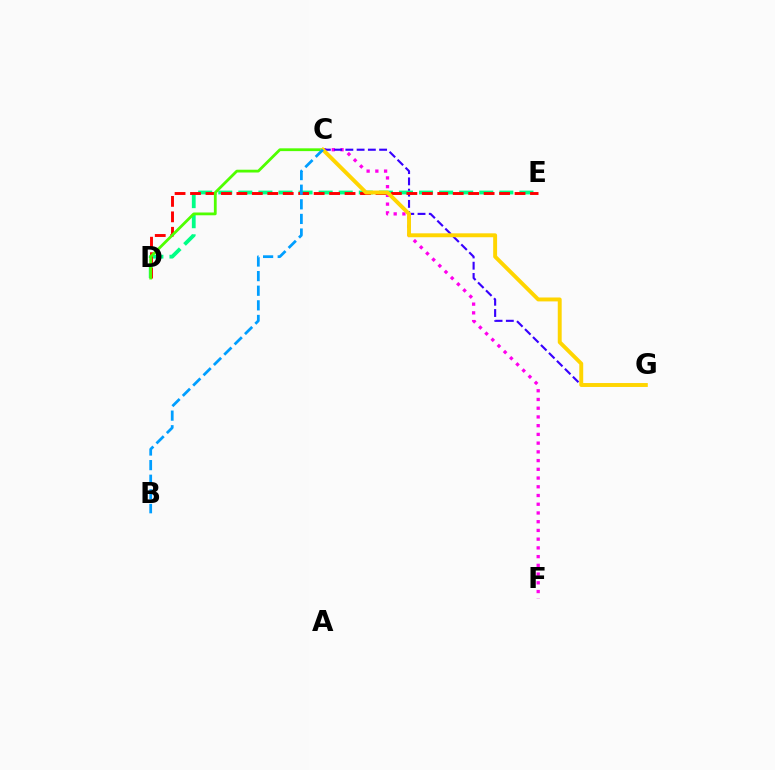{('C', 'F'): [{'color': '#ff00ed', 'line_style': 'dotted', 'thickness': 2.37}], ('C', 'G'): [{'color': '#3700ff', 'line_style': 'dashed', 'thickness': 1.53}, {'color': '#ffd500', 'line_style': 'solid', 'thickness': 2.82}], ('D', 'E'): [{'color': '#00ff86', 'line_style': 'dashed', 'thickness': 2.73}, {'color': '#ff0000', 'line_style': 'dashed', 'thickness': 2.1}], ('C', 'D'): [{'color': '#4fff00', 'line_style': 'solid', 'thickness': 2.0}], ('B', 'C'): [{'color': '#009eff', 'line_style': 'dashed', 'thickness': 1.99}]}